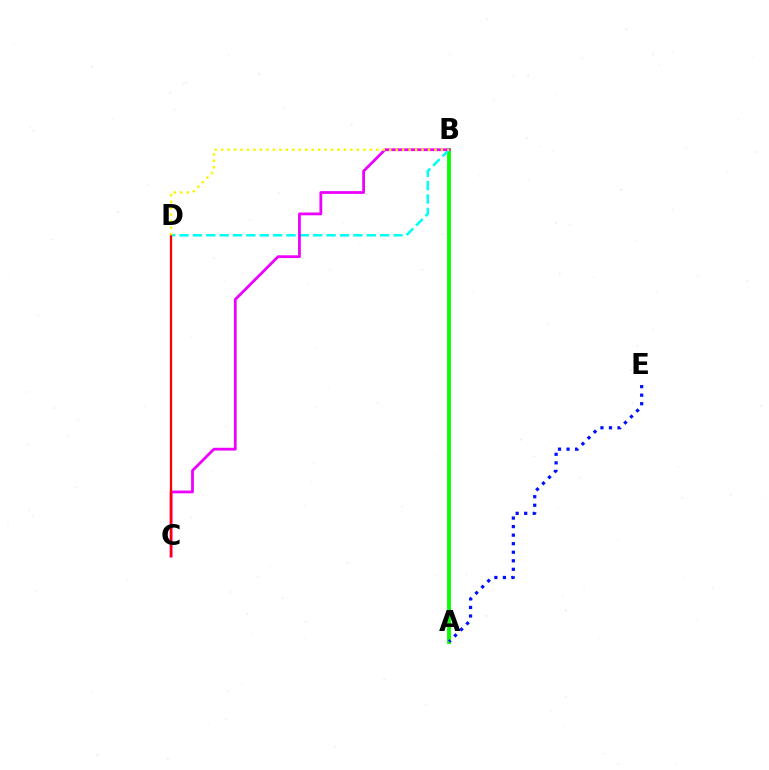{('A', 'B'): [{'color': '#08ff00', 'line_style': 'solid', 'thickness': 2.77}], ('B', 'D'): [{'color': '#00fff6', 'line_style': 'dashed', 'thickness': 1.82}, {'color': '#fcf500', 'line_style': 'dotted', 'thickness': 1.76}], ('B', 'C'): [{'color': '#ee00ff', 'line_style': 'solid', 'thickness': 2.0}], ('A', 'E'): [{'color': '#0010ff', 'line_style': 'dotted', 'thickness': 2.32}], ('C', 'D'): [{'color': '#ff0000', 'line_style': 'solid', 'thickness': 1.66}]}